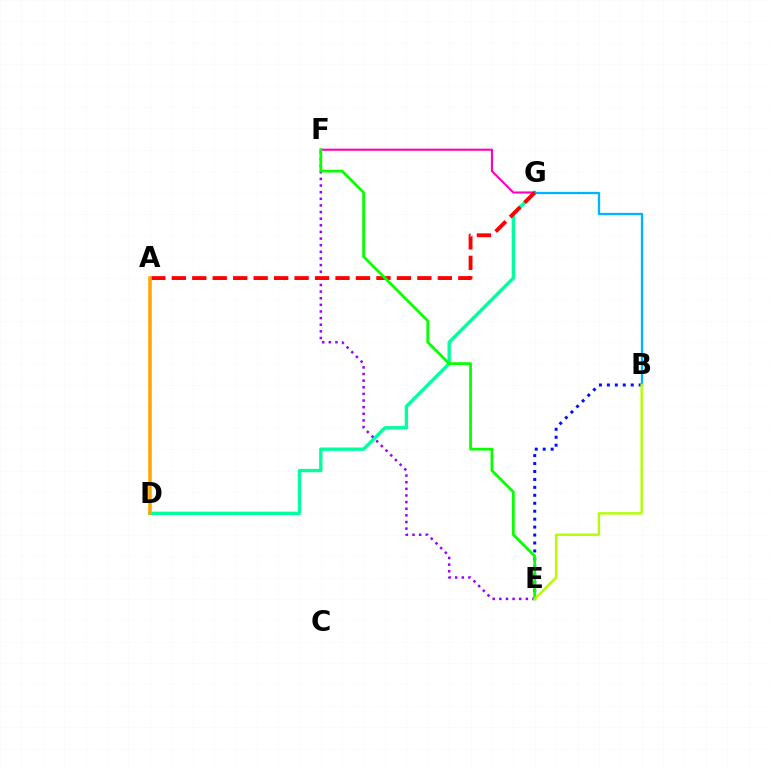{('D', 'G'): [{'color': '#00ff9d', 'line_style': 'solid', 'thickness': 2.41}], ('E', 'F'): [{'color': '#9b00ff', 'line_style': 'dotted', 'thickness': 1.8}, {'color': '#08ff00', 'line_style': 'solid', 'thickness': 1.99}], ('B', 'E'): [{'color': '#0010ff', 'line_style': 'dotted', 'thickness': 2.16}, {'color': '#b3ff00', 'line_style': 'solid', 'thickness': 1.74}], ('F', 'G'): [{'color': '#ff00bd', 'line_style': 'solid', 'thickness': 1.53}], ('B', 'G'): [{'color': '#00b5ff', 'line_style': 'solid', 'thickness': 1.66}], ('A', 'G'): [{'color': '#ff0000', 'line_style': 'dashed', 'thickness': 2.78}], ('A', 'D'): [{'color': '#ffa500', 'line_style': 'solid', 'thickness': 2.56}]}